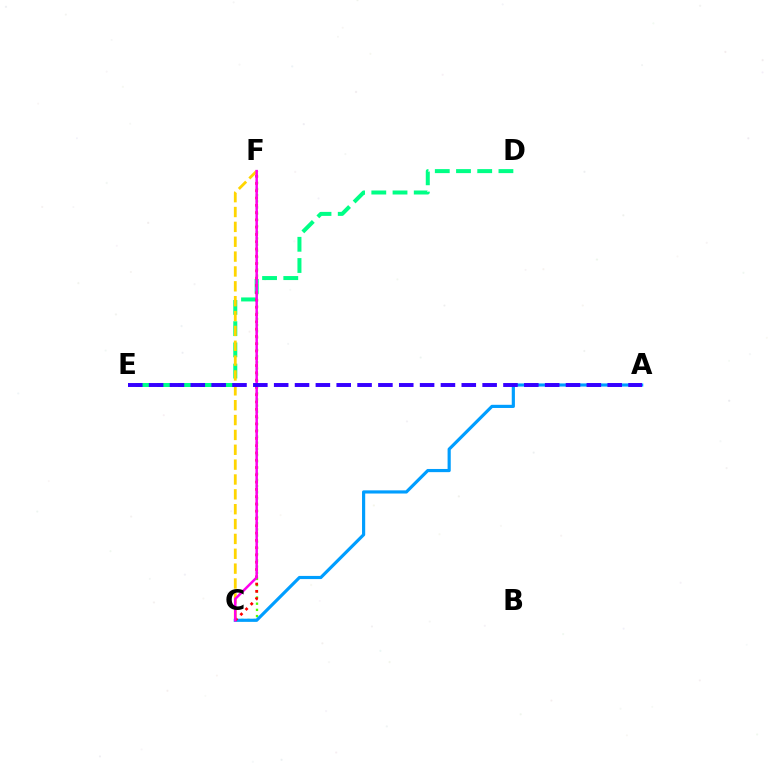{('C', 'F'): [{'color': '#4fff00', 'line_style': 'dotted', 'thickness': 1.68}, {'color': '#ff0000', 'line_style': 'dotted', 'thickness': 1.98}, {'color': '#ffd500', 'line_style': 'dashed', 'thickness': 2.02}, {'color': '#ff00ed', 'line_style': 'solid', 'thickness': 1.8}], ('D', 'E'): [{'color': '#00ff86', 'line_style': 'dashed', 'thickness': 2.88}], ('A', 'C'): [{'color': '#009eff', 'line_style': 'solid', 'thickness': 2.28}], ('A', 'E'): [{'color': '#3700ff', 'line_style': 'dashed', 'thickness': 2.83}]}